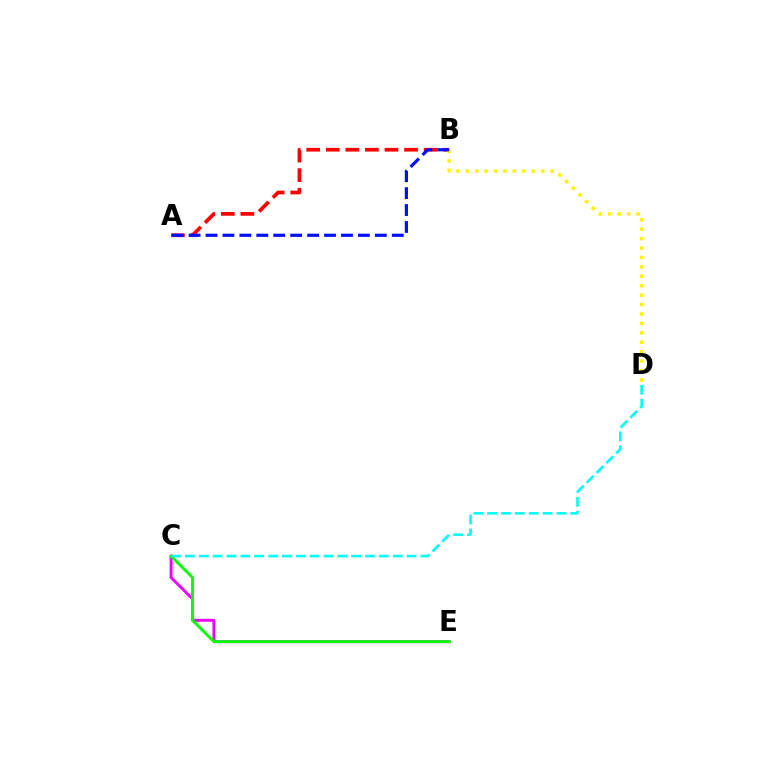{('A', 'B'): [{'color': '#ff0000', 'line_style': 'dashed', 'thickness': 2.66}, {'color': '#0010ff', 'line_style': 'dashed', 'thickness': 2.3}], ('C', 'E'): [{'color': '#ee00ff', 'line_style': 'solid', 'thickness': 2.1}, {'color': '#08ff00', 'line_style': 'solid', 'thickness': 2.08}], ('C', 'D'): [{'color': '#00fff6', 'line_style': 'dashed', 'thickness': 1.88}], ('B', 'D'): [{'color': '#fcf500', 'line_style': 'dotted', 'thickness': 2.56}]}